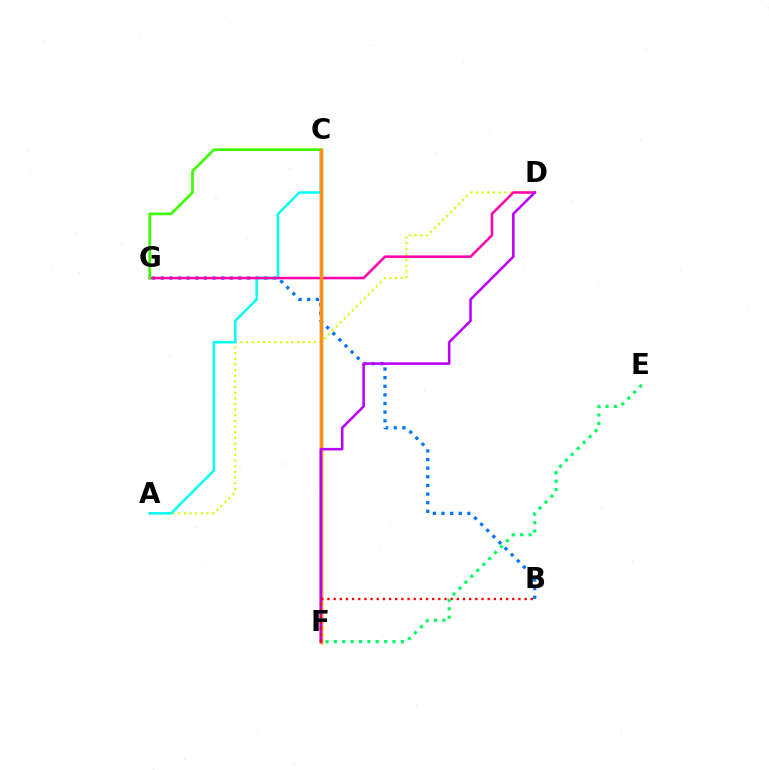{('A', 'D'): [{'color': '#d1ff00', 'line_style': 'dotted', 'thickness': 1.54}], ('C', 'F'): [{'color': '#2500ff', 'line_style': 'solid', 'thickness': 2.31}, {'color': '#ff9400', 'line_style': 'solid', 'thickness': 2.42}], ('E', 'F'): [{'color': '#00ff5c', 'line_style': 'dotted', 'thickness': 2.28}], ('B', 'G'): [{'color': '#0074ff', 'line_style': 'dotted', 'thickness': 2.34}], ('A', 'C'): [{'color': '#00fff6', 'line_style': 'solid', 'thickness': 1.79}], ('D', 'G'): [{'color': '#ff00ac', 'line_style': 'solid', 'thickness': 1.82}], ('C', 'G'): [{'color': '#3dff00', 'line_style': 'solid', 'thickness': 1.93}], ('D', 'F'): [{'color': '#b900ff', 'line_style': 'solid', 'thickness': 1.83}], ('B', 'F'): [{'color': '#ff0000', 'line_style': 'dotted', 'thickness': 1.67}]}